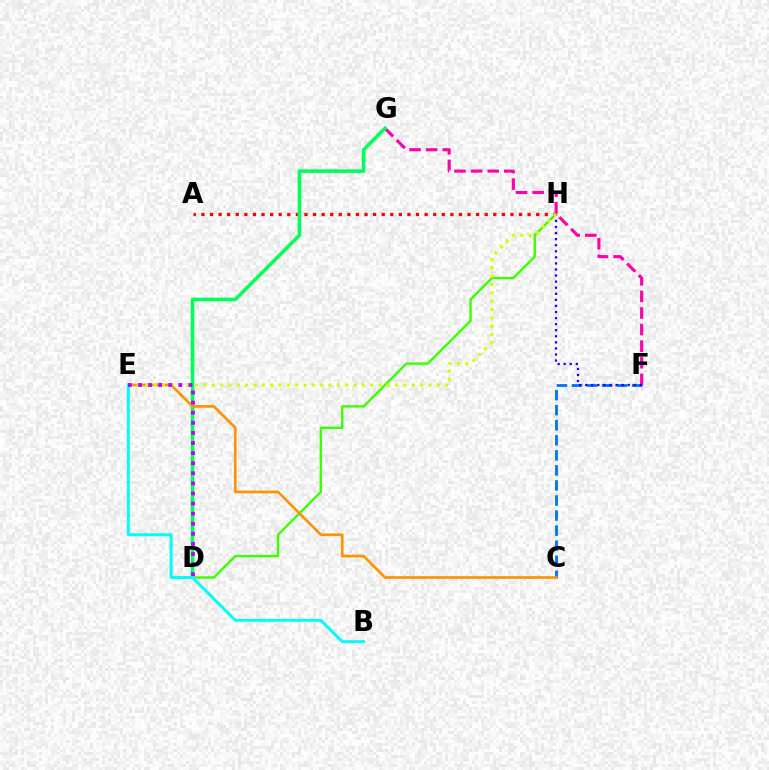{('D', 'H'): [{'color': '#3dff00', 'line_style': 'solid', 'thickness': 1.74}], ('C', 'F'): [{'color': '#0074ff', 'line_style': 'dashed', 'thickness': 2.05}], ('F', 'G'): [{'color': '#ff00ac', 'line_style': 'dashed', 'thickness': 2.25}], ('A', 'H'): [{'color': '#ff0000', 'line_style': 'dotted', 'thickness': 2.33}], ('D', 'G'): [{'color': '#00ff5c', 'line_style': 'solid', 'thickness': 2.58}], ('F', 'H'): [{'color': '#2500ff', 'line_style': 'dotted', 'thickness': 1.65}], ('C', 'E'): [{'color': '#ff9400', 'line_style': 'solid', 'thickness': 1.95}], ('E', 'H'): [{'color': '#d1ff00', 'line_style': 'dotted', 'thickness': 2.26}], ('B', 'E'): [{'color': '#00fff6', 'line_style': 'solid', 'thickness': 2.16}], ('D', 'E'): [{'color': '#b900ff', 'line_style': 'dotted', 'thickness': 2.74}]}